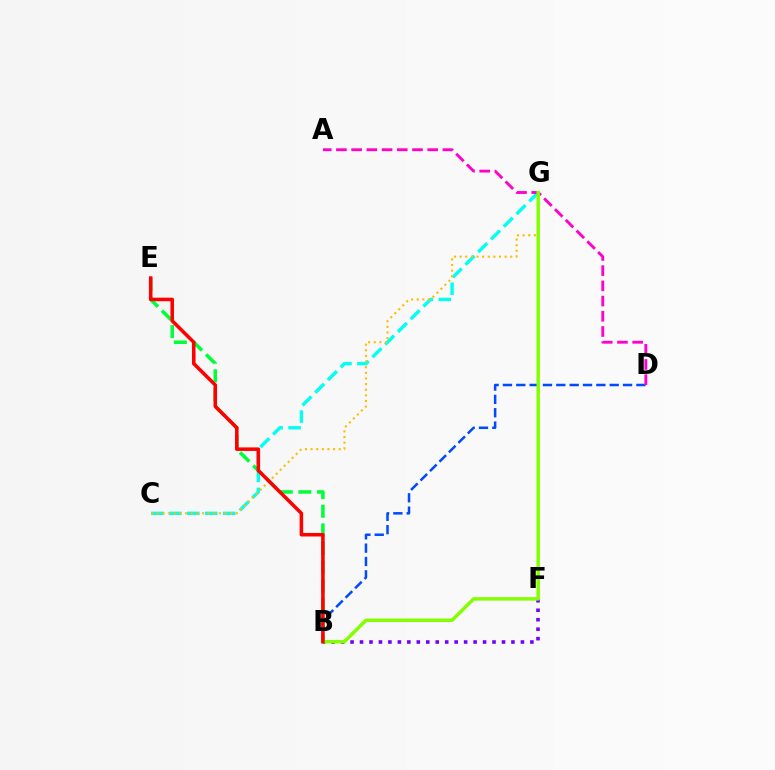{('B', 'D'): [{'color': '#004bff', 'line_style': 'dashed', 'thickness': 1.81}], ('C', 'G'): [{'color': '#00fff6', 'line_style': 'dashed', 'thickness': 2.44}, {'color': '#ffbd00', 'line_style': 'dotted', 'thickness': 1.53}], ('B', 'E'): [{'color': '#00ff39', 'line_style': 'dashed', 'thickness': 2.54}, {'color': '#ff0000', 'line_style': 'solid', 'thickness': 2.55}], ('B', 'F'): [{'color': '#7200ff', 'line_style': 'dotted', 'thickness': 2.57}], ('A', 'D'): [{'color': '#ff00cf', 'line_style': 'dashed', 'thickness': 2.07}], ('B', 'G'): [{'color': '#84ff00', 'line_style': 'solid', 'thickness': 2.5}]}